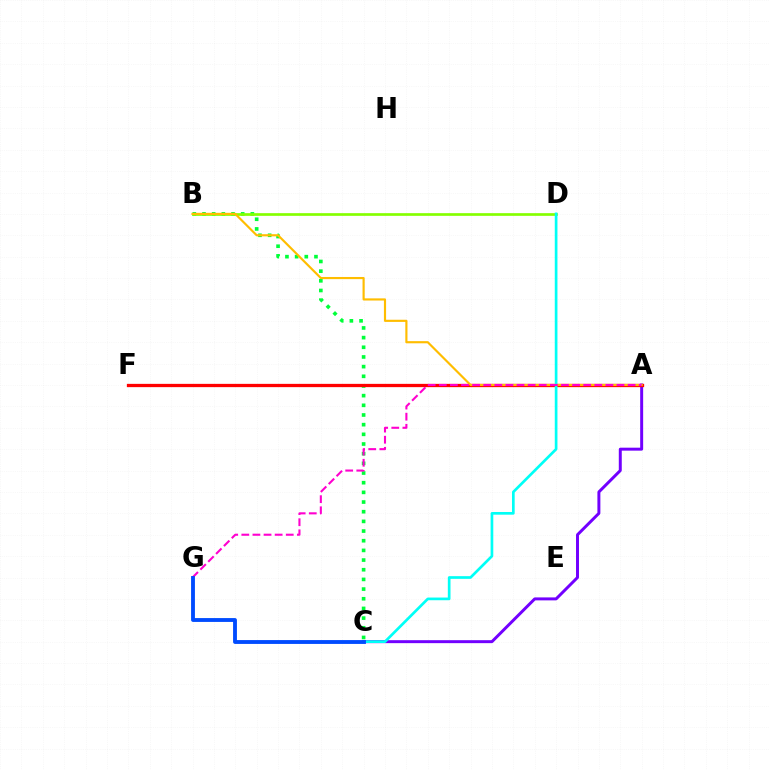{('B', 'C'): [{'color': '#00ff39', 'line_style': 'dotted', 'thickness': 2.63}], ('B', 'D'): [{'color': '#84ff00', 'line_style': 'solid', 'thickness': 1.94}], ('A', 'C'): [{'color': '#7200ff', 'line_style': 'solid', 'thickness': 2.14}], ('A', 'F'): [{'color': '#ff0000', 'line_style': 'solid', 'thickness': 2.36}], ('C', 'D'): [{'color': '#00fff6', 'line_style': 'solid', 'thickness': 1.93}], ('A', 'B'): [{'color': '#ffbd00', 'line_style': 'solid', 'thickness': 1.55}], ('A', 'G'): [{'color': '#ff00cf', 'line_style': 'dashed', 'thickness': 1.51}], ('C', 'G'): [{'color': '#004bff', 'line_style': 'solid', 'thickness': 2.78}]}